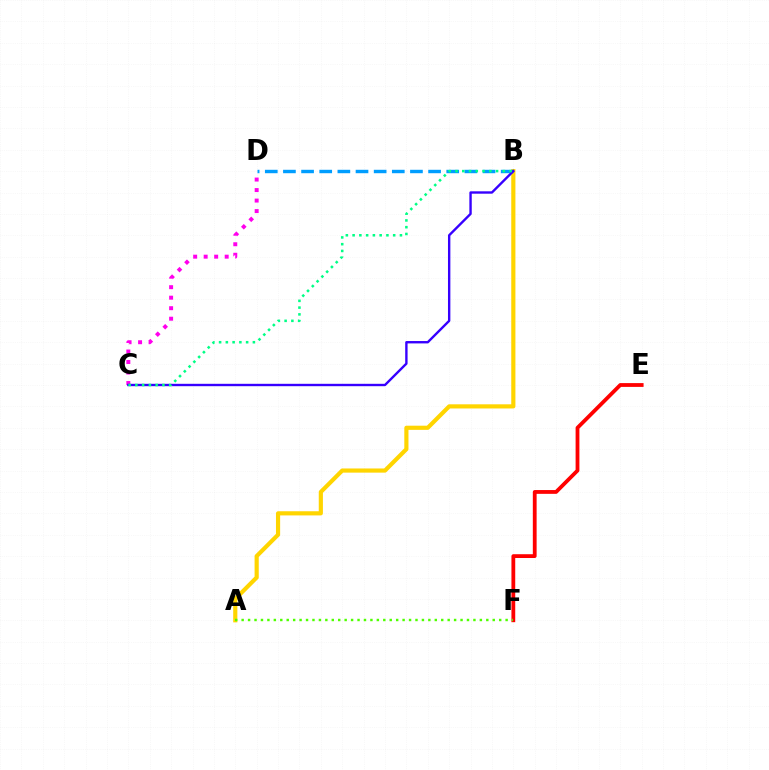{('A', 'B'): [{'color': '#ffd500', 'line_style': 'solid', 'thickness': 3.0}], ('C', 'D'): [{'color': '#ff00ed', 'line_style': 'dotted', 'thickness': 2.85}], ('B', 'D'): [{'color': '#009eff', 'line_style': 'dashed', 'thickness': 2.47}], ('B', 'C'): [{'color': '#3700ff', 'line_style': 'solid', 'thickness': 1.72}, {'color': '#00ff86', 'line_style': 'dotted', 'thickness': 1.84}], ('E', 'F'): [{'color': '#ff0000', 'line_style': 'solid', 'thickness': 2.73}], ('A', 'F'): [{'color': '#4fff00', 'line_style': 'dotted', 'thickness': 1.75}]}